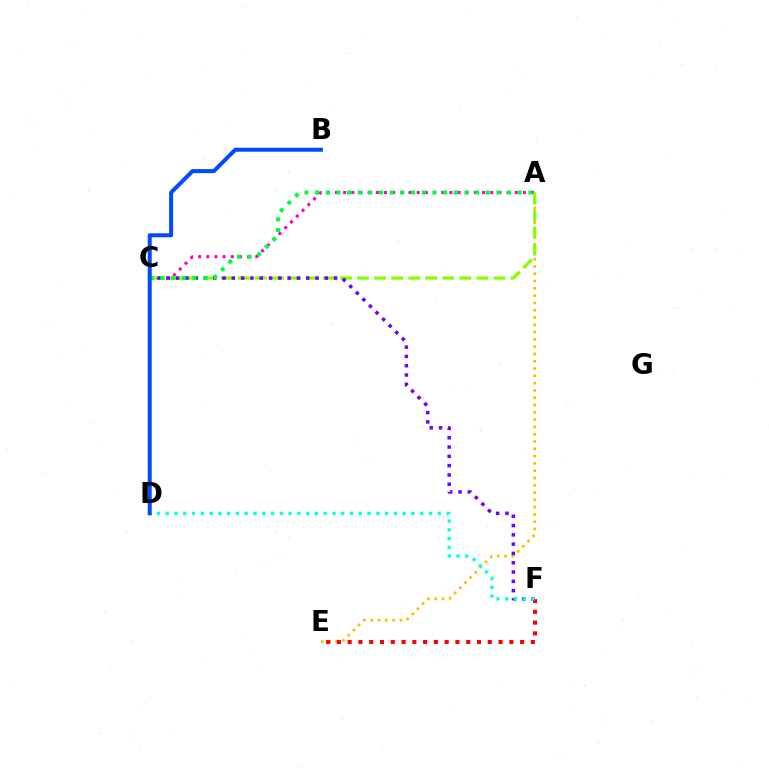{('A', 'E'): [{'color': '#ffbd00', 'line_style': 'dotted', 'thickness': 1.98}], ('E', 'F'): [{'color': '#ff0000', 'line_style': 'dotted', 'thickness': 2.93}], ('A', 'C'): [{'color': '#ff00cf', 'line_style': 'dotted', 'thickness': 2.22}, {'color': '#84ff00', 'line_style': 'dashed', 'thickness': 2.32}, {'color': '#00ff39', 'line_style': 'dotted', 'thickness': 2.9}], ('C', 'F'): [{'color': '#7200ff', 'line_style': 'dotted', 'thickness': 2.53}], ('D', 'F'): [{'color': '#00fff6', 'line_style': 'dotted', 'thickness': 2.38}], ('B', 'D'): [{'color': '#004bff', 'line_style': 'solid', 'thickness': 2.89}]}